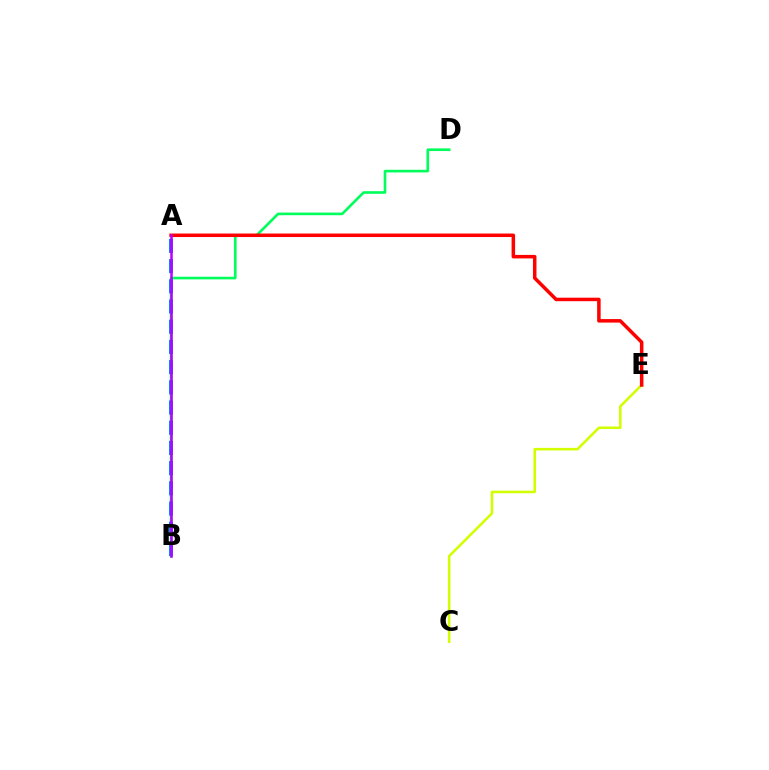{('B', 'D'): [{'color': '#00ff5c', 'line_style': 'solid', 'thickness': 1.9}], ('C', 'E'): [{'color': '#d1ff00', 'line_style': 'solid', 'thickness': 1.84}], ('A', 'E'): [{'color': '#ff0000', 'line_style': 'solid', 'thickness': 2.52}], ('A', 'B'): [{'color': '#0074ff', 'line_style': 'dashed', 'thickness': 2.74}, {'color': '#b900ff', 'line_style': 'solid', 'thickness': 1.81}]}